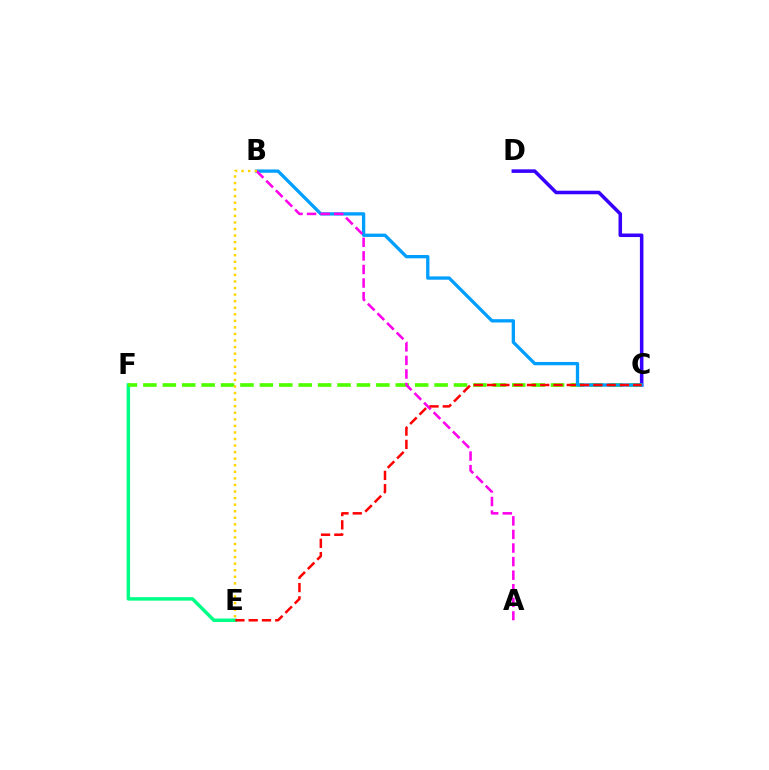{('E', 'F'): [{'color': '#00ff86', 'line_style': 'solid', 'thickness': 2.5}], ('C', 'D'): [{'color': '#3700ff', 'line_style': 'solid', 'thickness': 2.55}], ('C', 'F'): [{'color': '#4fff00', 'line_style': 'dashed', 'thickness': 2.64}], ('B', 'C'): [{'color': '#009eff', 'line_style': 'solid', 'thickness': 2.38}], ('A', 'B'): [{'color': '#ff00ed', 'line_style': 'dashed', 'thickness': 1.84}], ('C', 'E'): [{'color': '#ff0000', 'line_style': 'dashed', 'thickness': 1.8}], ('B', 'E'): [{'color': '#ffd500', 'line_style': 'dotted', 'thickness': 1.78}]}